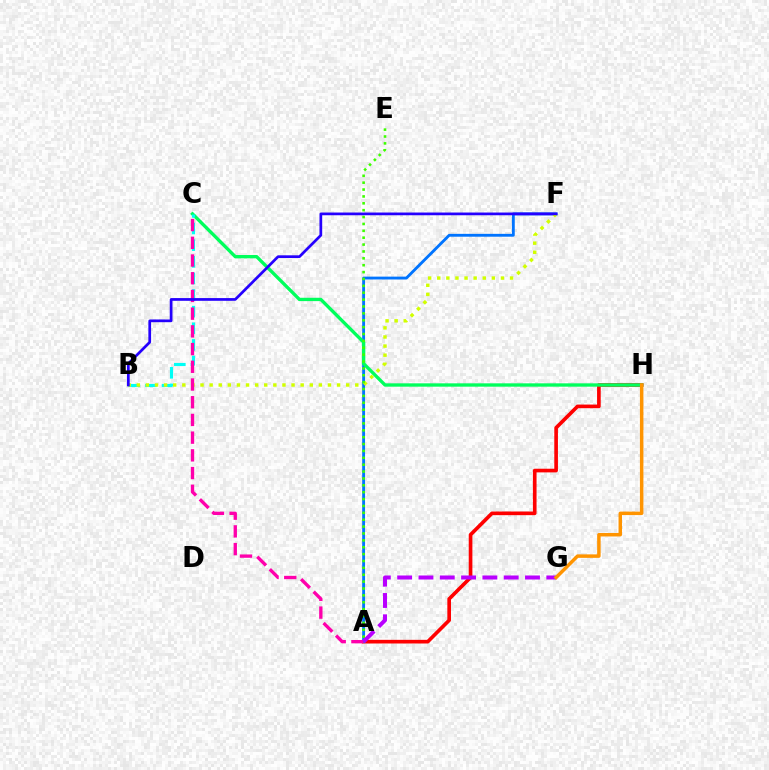{('A', 'H'): [{'color': '#ff0000', 'line_style': 'solid', 'thickness': 2.63}], ('A', 'F'): [{'color': '#0074ff', 'line_style': 'solid', 'thickness': 2.05}], ('C', 'H'): [{'color': '#00ff5c', 'line_style': 'solid', 'thickness': 2.4}], ('B', 'C'): [{'color': '#00fff6', 'line_style': 'dashed', 'thickness': 2.26}], ('B', 'F'): [{'color': '#d1ff00', 'line_style': 'dotted', 'thickness': 2.47}, {'color': '#2500ff', 'line_style': 'solid', 'thickness': 1.96}], ('A', 'C'): [{'color': '#ff00ac', 'line_style': 'dashed', 'thickness': 2.41}], ('A', 'E'): [{'color': '#3dff00', 'line_style': 'dotted', 'thickness': 1.87}], ('A', 'G'): [{'color': '#b900ff', 'line_style': 'dashed', 'thickness': 2.89}], ('G', 'H'): [{'color': '#ff9400', 'line_style': 'solid', 'thickness': 2.5}]}